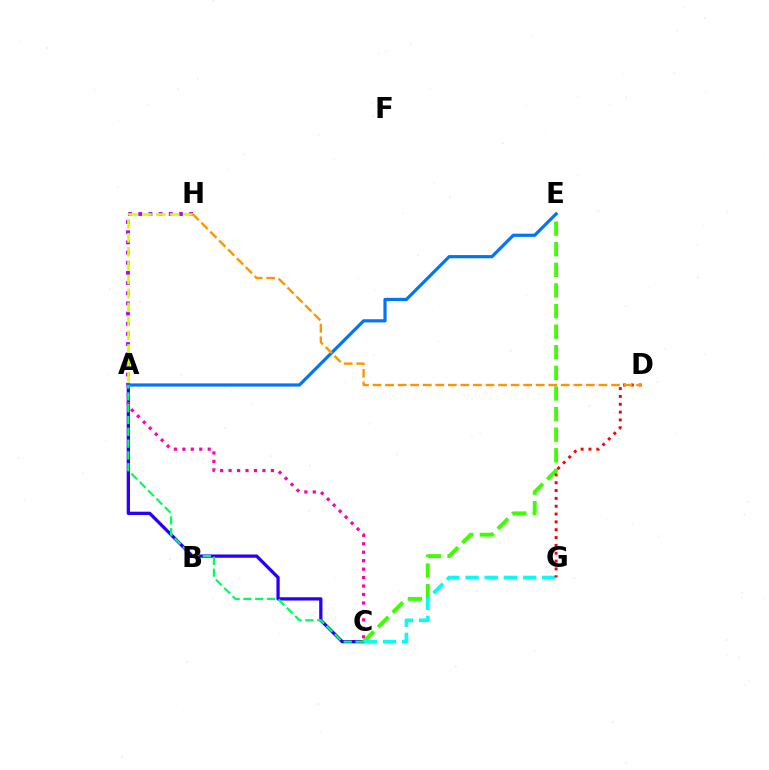{('A', 'C'): [{'color': '#2500ff', 'line_style': 'solid', 'thickness': 2.36}, {'color': '#ff00ac', 'line_style': 'dotted', 'thickness': 2.3}, {'color': '#00ff5c', 'line_style': 'dashed', 'thickness': 1.6}], ('A', 'H'): [{'color': '#b900ff', 'line_style': 'dotted', 'thickness': 2.76}, {'color': '#d1ff00', 'line_style': 'dashed', 'thickness': 1.89}], ('C', 'E'): [{'color': '#3dff00', 'line_style': 'dashed', 'thickness': 2.8}], ('A', 'E'): [{'color': '#0074ff', 'line_style': 'solid', 'thickness': 2.29}], ('C', 'G'): [{'color': '#00fff6', 'line_style': 'dashed', 'thickness': 2.6}], ('D', 'G'): [{'color': '#ff0000', 'line_style': 'dotted', 'thickness': 2.13}], ('D', 'H'): [{'color': '#ff9400', 'line_style': 'dashed', 'thickness': 1.7}]}